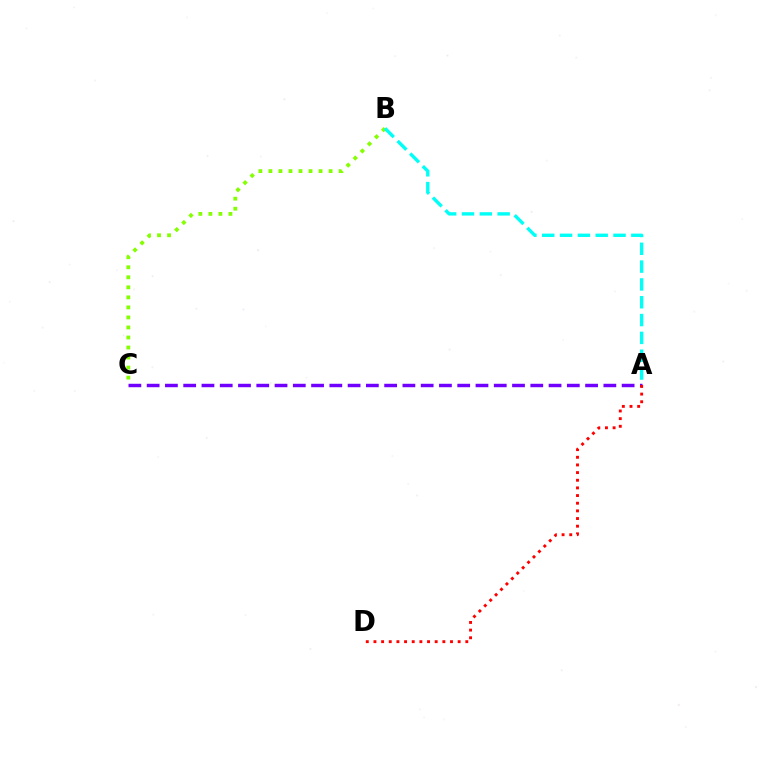{('A', 'C'): [{'color': '#7200ff', 'line_style': 'dashed', 'thickness': 2.48}], ('A', 'D'): [{'color': '#ff0000', 'line_style': 'dotted', 'thickness': 2.08}], ('B', 'C'): [{'color': '#84ff00', 'line_style': 'dotted', 'thickness': 2.73}], ('A', 'B'): [{'color': '#00fff6', 'line_style': 'dashed', 'thickness': 2.42}]}